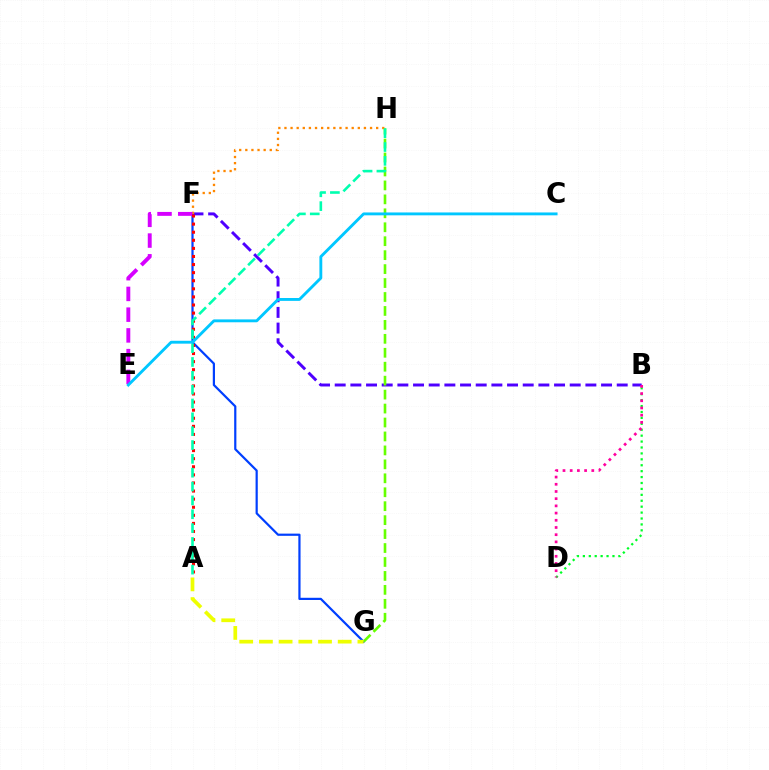{('F', 'G'): [{'color': '#003fff', 'line_style': 'solid', 'thickness': 1.59}], ('B', 'F'): [{'color': '#4f00ff', 'line_style': 'dashed', 'thickness': 2.13}], ('B', 'D'): [{'color': '#00ff27', 'line_style': 'dotted', 'thickness': 1.61}, {'color': '#ff00a0', 'line_style': 'dotted', 'thickness': 1.96}], ('F', 'H'): [{'color': '#ff8800', 'line_style': 'dotted', 'thickness': 1.66}], ('E', 'F'): [{'color': '#d600ff', 'line_style': 'dashed', 'thickness': 2.82}], ('G', 'H'): [{'color': '#66ff00', 'line_style': 'dashed', 'thickness': 1.89}], ('A', 'F'): [{'color': '#ff0000', 'line_style': 'dotted', 'thickness': 2.2}], ('A', 'G'): [{'color': '#eeff00', 'line_style': 'dashed', 'thickness': 2.68}], ('A', 'H'): [{'color': '#00ffaf', 'line_style': 'dashed', 'thickness': 1.88}], ('C', 'E'): [{'color': '#00c7ff', 'line_style': 'solid', 'thickness': 2.07}]}